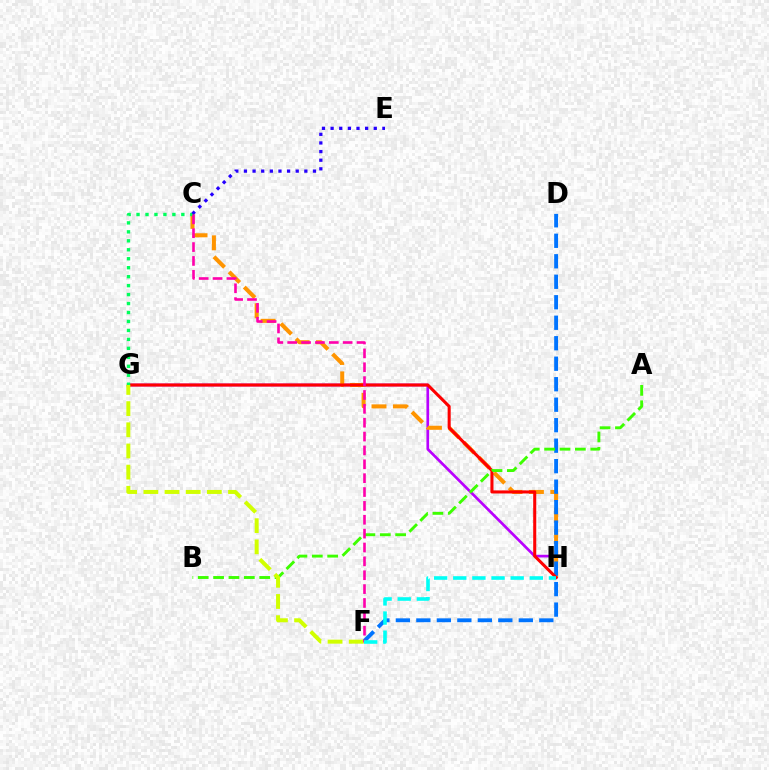{('G', 'H'): [{'color': '#b900ff', 'line_style': 'solid', 'thickness': 1.93}, {'color': '#ff0000', 'line_style': 'solid', 'thickness': 2.2}], ('C', 'H'): [{'color': '#ff9400', 'line_style': 'dashed', 'thickness': 2.91}], ('D', 'F'): [{'color': '#0074ff', 'line_style': 'dashed', 'thickness': 2.78}], ('C', 'G'): [{'color': '#00ff5c', 'line_style': 'dotted', 'thickness': 2.43}], ('A', 'B'): [{'color': '#3dff00', 'line_style': 'dashed', 'thickness': 2.09}], ('C', 'E'): [{'color': '#2500ff', 'line_style': 'dotted', 'thickness': 2.34}], ('F', 'G'): [{'color': '#d1ff00', 'line_style': 'dashed', 'thickness': 2.88}], ('C', 'F'): [{'color': '#ff00ac', 'line_style': 'dashed', 'thickness': 1.88}], ('F', 'H'): [{'color': '#00fff6', 'line_style': 'dashed', 'thickness': 2.6}]}